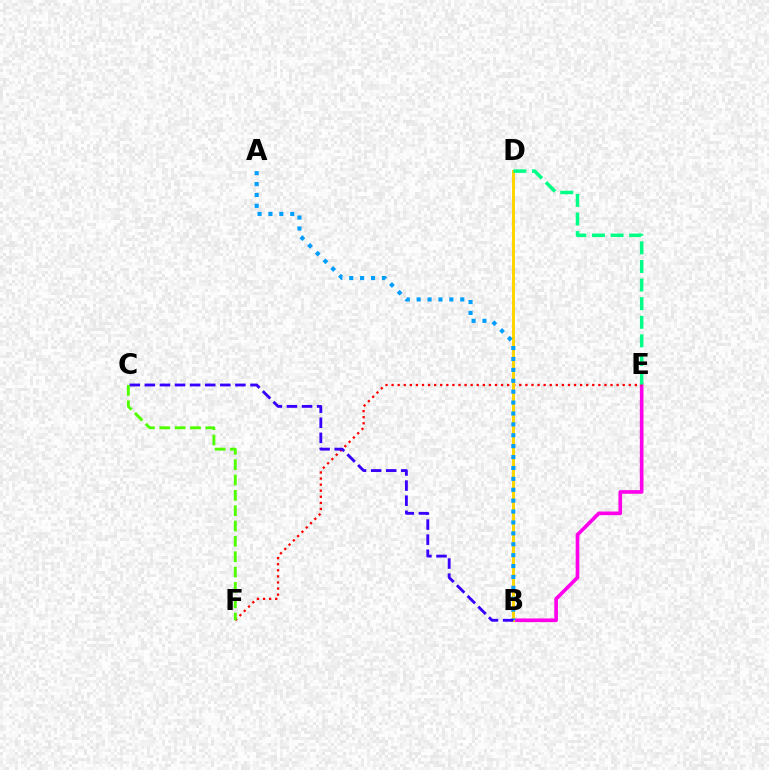{('B', 'E'): [{'color': '#ff00ed', 'line_style': 'solid', 'thickness': 2.63}], ('E', 'F'): [{'color': '#ff0000', 'line_style': 'dotted', 'thickness': 1.65}], ('B', 'D'): [{'color': '#ffd500', 'line_style': 'solid', 'thickness': 2.15}], ('A', 'B'): [{'color': '#009eff', 'line_style': 'dotted', 'thickness': 2.96}], ('B', 'C'): [{'color': '#3700ff', 'line_style': 'dashed', 'thickness': 2.05}], ('D', 'E'): [{'color': '#00ff86', 'line_style': 'dashed', 'thickness': 2.53}], ('C', 'F'): [{'color': '#4fff00', 'line_style': 'dashed', 'thickness': 2.08}]}